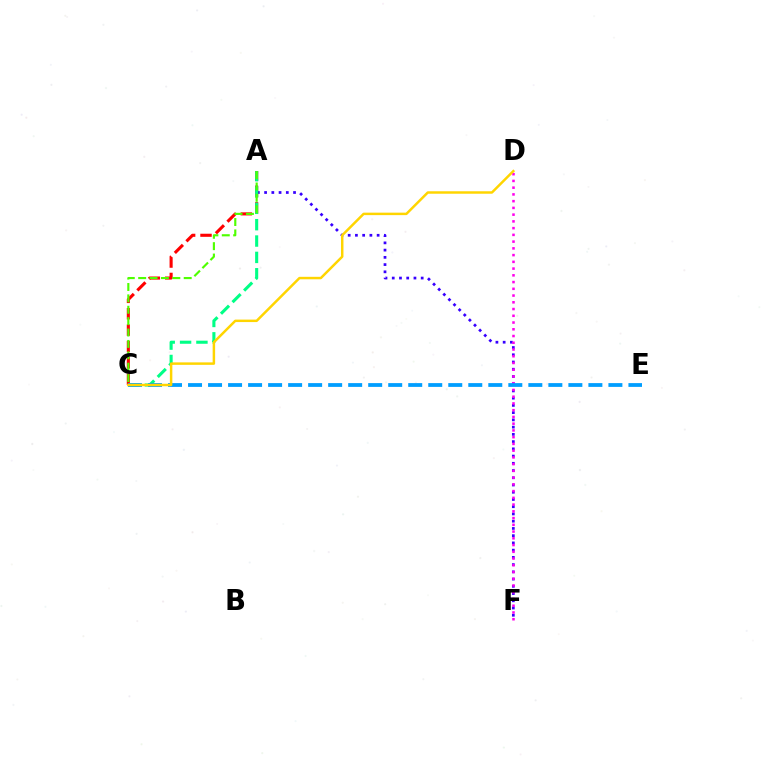{('A', 'F'): [{'color': '#3700ff', 'line_style': 'dotted', 'thickness': 1.97}], ('A', 'C'): [{'color': '#ff0000', 'line_style': 'dashed', 'thickness': 2.23}, {'color': '#00ff86', 'line_style': 'dashed', 'thickness': 2.22}, {'color': '#4fff00', 'line_style': 'dashed', 'thickness': 1.55}], ('D', 'F'): [{'color': '#ff00ed', 'line_style': 'dotted', 'thickness': 1.83}], ('C', 'E'): [{'color': '#009eff', 'line_style': 'dashed', 'thickness': 2.72}], ('C', 'D'): [{'color': '#ffd500', 'line_style': 'solid', 'thickness': 1.78}]}